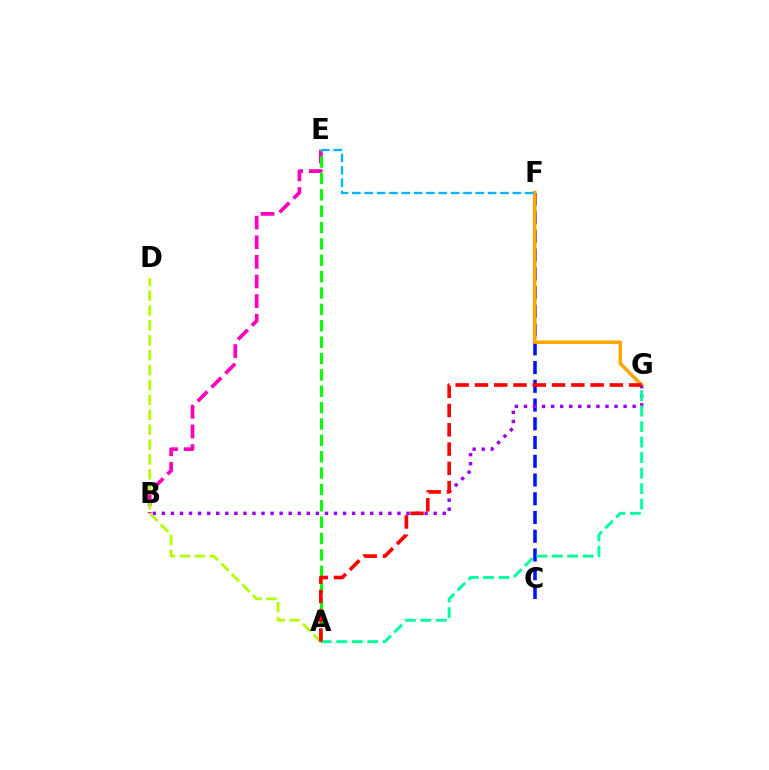{('B', 'E'): [{'color': '#ff00bd', 'line_style': 'dashed', 'thickness': 2.66}], ('A', 'E'): [{'color': '#08ff00', 'line_style': 'dashed', 'thickness': 2.22}], ('C', 'F'): [{'color': '#0010ff', 'line_style': 'dashed', 'thickness': 2.55}], ('F', 'G'): [{'color': '#ffa500', 'line_style': 'solid', 'thickness': 2.54}], ('B', 'G'): [{'color': '#9b00ff', 'line_style': 'dotted', 'thickness': 2.46}], ('A', 'D'): [{'color': '#b3ff00', 'line_style': 'dashed', 'thickness': 2.02}], ('A', 'G'): [{'color': '#00ff9d', 'line_style': 'dashed', 'thickness': 2.11}, {'color': '#ff0000', 'line_style': 'dashed', 'thickness': 2.62}], ('E', 'F'): [{'color': '#00b5ff', 'line_style': 'dashed', 'thickness': 1.68}]}